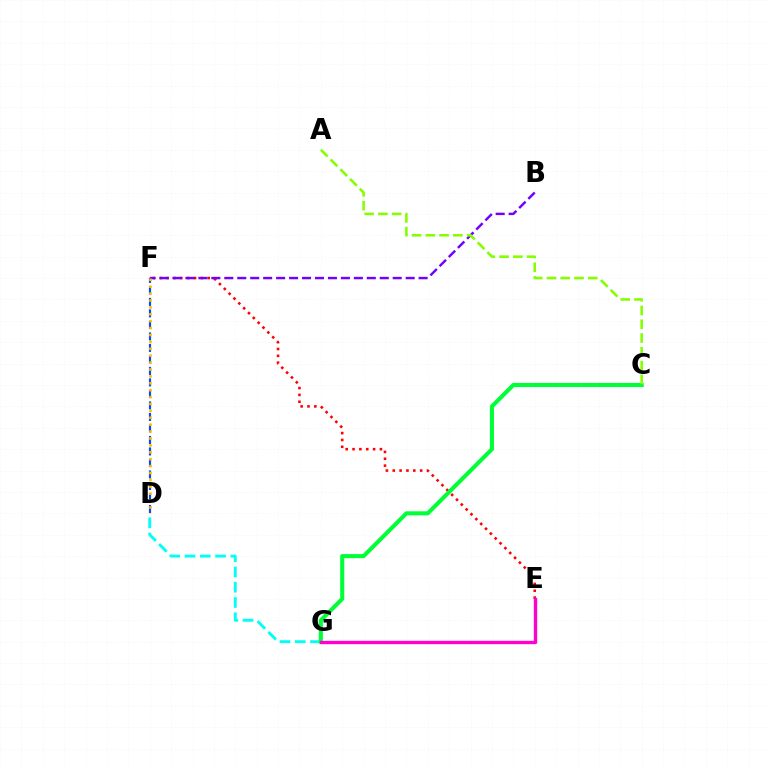{('D', 'G'): [{'color': '#00fff6', 'line_style': 'dashed', 'thickness': 2.07}], ('E', 'F'): [{'color': '#ff0000', 'line_style': 'dotted', 'thickness': 1.86}], ('C', 'G'): [{'color': '#00ff39', 'line_style': 'solid', 'thickness': 2.94}], ('D', 'F'): [{'color': '#004bff', 'line_style': 'dashed', 'thickness': 1.56}, {'color': '#ffbd00', 'line_style': 'dotted', 'thickness': 1.87}], ('E', 'G'): [{'color': '#ff00cf', 'line_style': 'solid', 'thickness': 2.42}], ('B', 'F'): [{'color': '#7200ff', 'line_style': 'dashed', 'thickness': 1.76}], ('A', 'C'): [{'color': '#84ff00', 'line_style': 'dashed', 'thickness': 1.87}]}